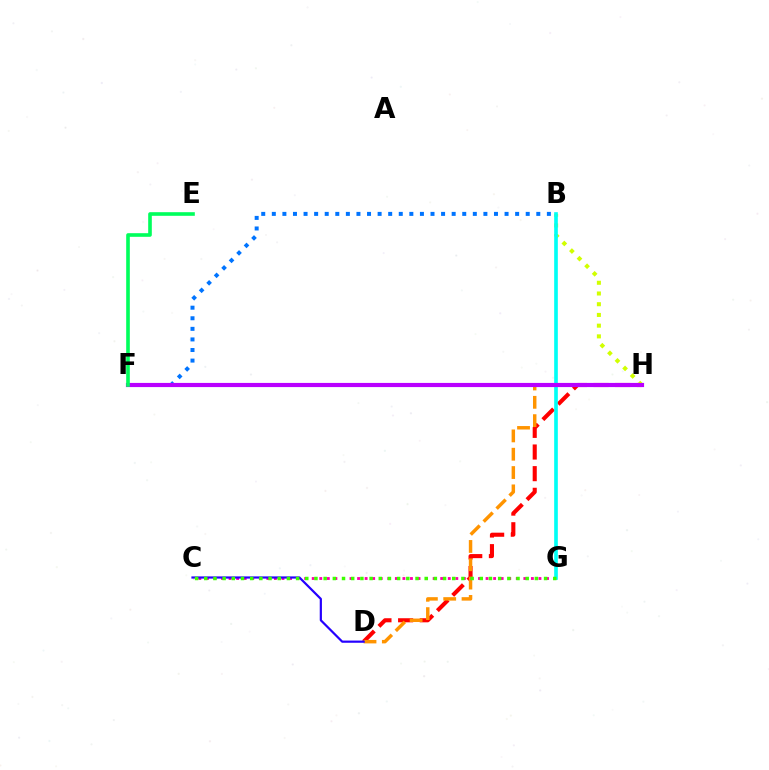{('B', 'F'): [{'color': '#0074ff', 'line_style': 'dotted', 'thickness': 2.87}], ('D', 'H'): [{'color': '#ff0000', 'line_style': 'dashed', 'thickness': 2.94}, {'color': '#ff9400', 'line_style': 'dashed', 'thickness': 2.49}], ('B', 'H'): [{'color': '#d1ff00', 'line_style': 'dotted', 'thickness': 2.91}], ('C', 'G'): [{'color': '#ff00ac', 'line_style': 'dotted', 'thickness': 2.05}, {'color': '#3dff00', 'line_style': 'dotted', 'thickness': 2.5}], ('B', 'G'): [{'color': '#00fff6', 'line_style': 'solid', 'thickness': 2.63}], ('F', 'H'): [{'color': '#b900ff', 'line_style': 'solid', 'thickness': 3.0}], ('C', 'D'): [{'color': '#2500ff', 'line_style': 'solid', 'thickness': 1.58}], ('E', 'F'): [{'color': '#00ff5c', 'line_style': 'solid', 'thickness': 2.61}]}